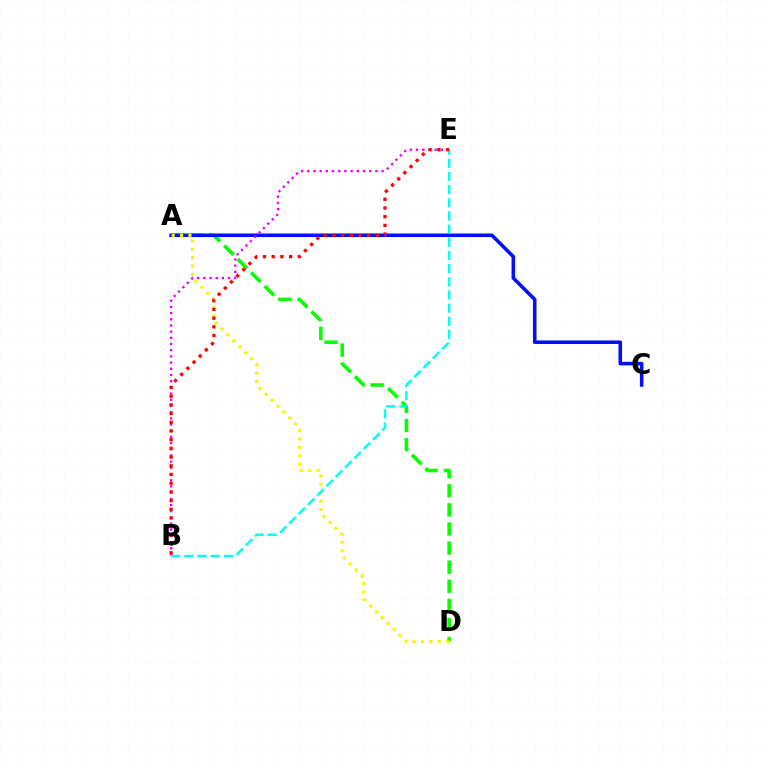{('A', 'D'): [{'color': '#08ff00', 'line_style': 'dashed', 'thickness': 2.59}, {'color': '#fcf500', 'line_style': 'dotted', 'thickness': 2.27}], ('A', 'C'): [{'color': '#0010ff', 'line_style': 'solid', 'thickness': 2.57}], ('B', 'E'): [{'color': '#ee00ff', 'line_style': 'dotted', 'thickness': 1.68}, {'color': '#00fff6', 'line_style': 'dashed', 'thickness': 1.79}, {'color': '#ff0000', 'line_style': 'dotted', 'thickness': 2.36}]}